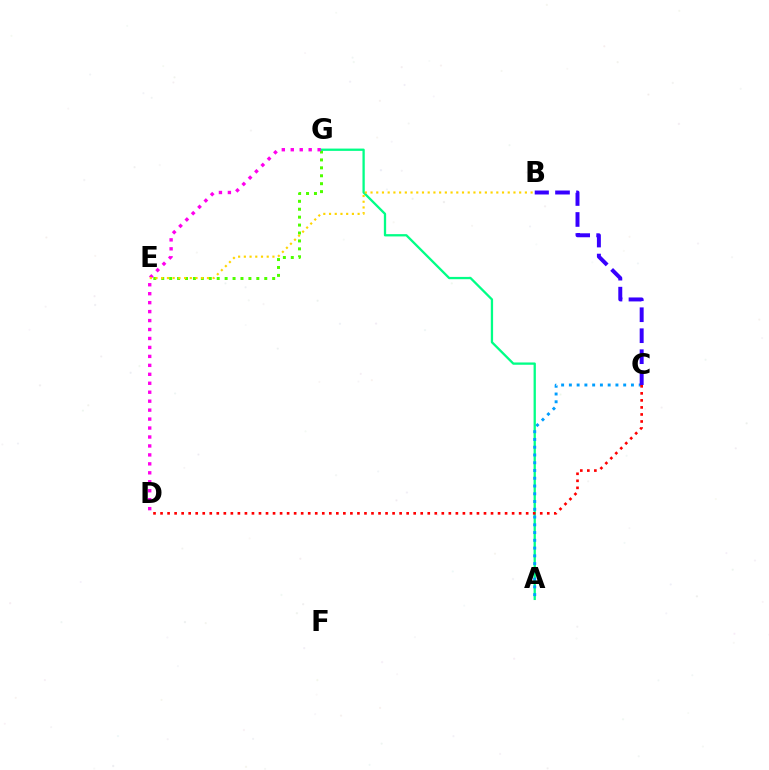{('E', 'G'): [{'color': '#4fff00', 'line_style': 'dotted', 'thickness': 2.15}], ('A', 'G'): [{'color': '#00ff86', 'line_style': 'solid', 'thickness': 1.66}], ('A', 'C'): [{'color': '#009eff', 'line_style': 'dotted', 'thickness': 2.11}], ('C', 'D'): [{'color': '#ff0000', 'line_style': 'dotted', 'thickness': 1.91}], ('D', 'G'): [{'color': '#ff00ed', 'line_style': 'dotted', 'thickness': 2.43}], ('B', 'E'): [{'color': '#ffd500', 'line_style': 'dotted', 'thickness': 1.55}], ('B', 'C'): [{'color': '#3700ff', 'line_style': 'dashed', 'thickness': 2.85}]}